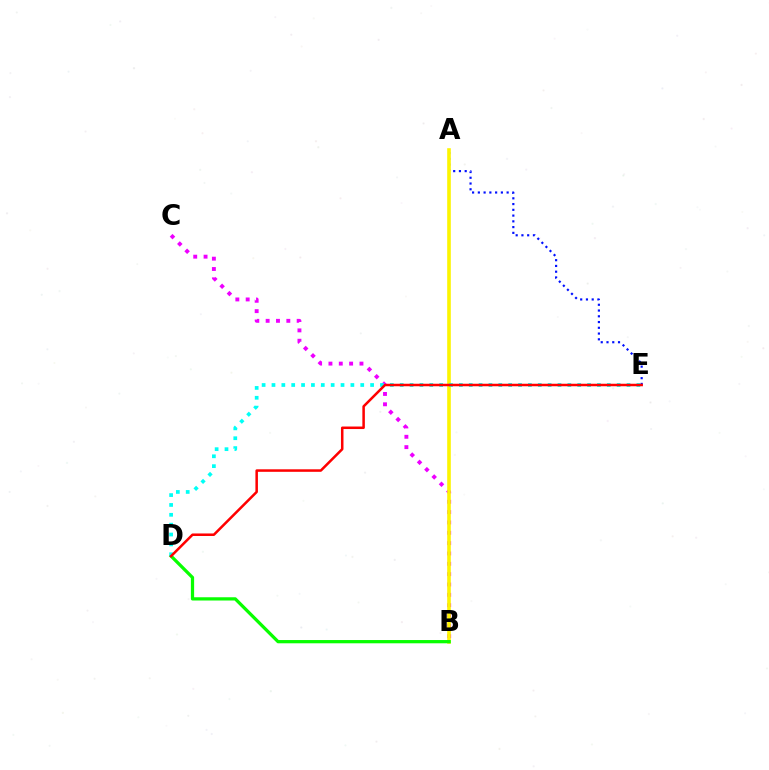{('A', 'E'): [{'color': '#0010ff', 'line_style': 'dotted', 'thickness': 1.56}], ('B', 'C'): [{'color': '#ee00ff', 'line_style': 'dotted', 'thickness': 2.81}], ('A', 'B'): [{'color': '#fcf500', 'line_style': 'solid', 'thickness': 2.59}], ('B', 'D'): [{'color': '#08ff00', 'line_style': 'solid', 'thickness': 2.34}], ('D', 'E'): [{'color': '#00fff6', 'line_style': 'dotted', 'thickness': 2.68}, {'color': '#ff0000', 'line_style': 'solid', 'thickness': 1.81}]}